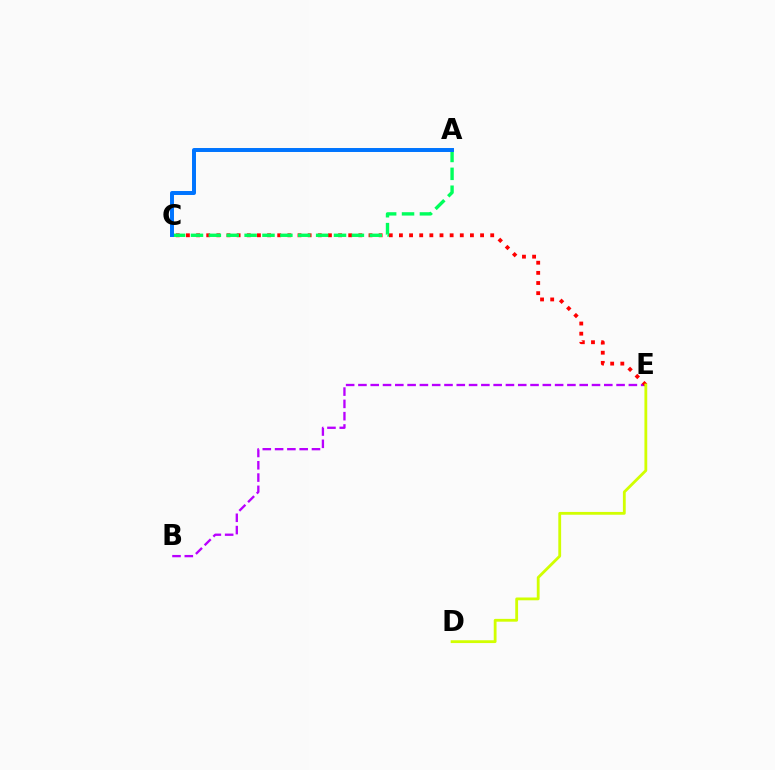{('B', 'E'): [{'color': '#b900ff', 'line_style': 'dashed', 'thickness': 1.67}], ('C', 'E'): [{'color': '#ff0000', 'line_style': 'dotted', 'thickness': 2.76}], ('A', 'C'): [{'color': '#00ff5c', 'line_style': 'dashed', 'thickness': 2.43}, {'color': '#0074ff', 'line_style': 'solid', 'thickness': 2.86}], ('D', 'E'): [{'color': '#d1ff00', 'line_style': 'solid', 'thickness': 2.02}]}